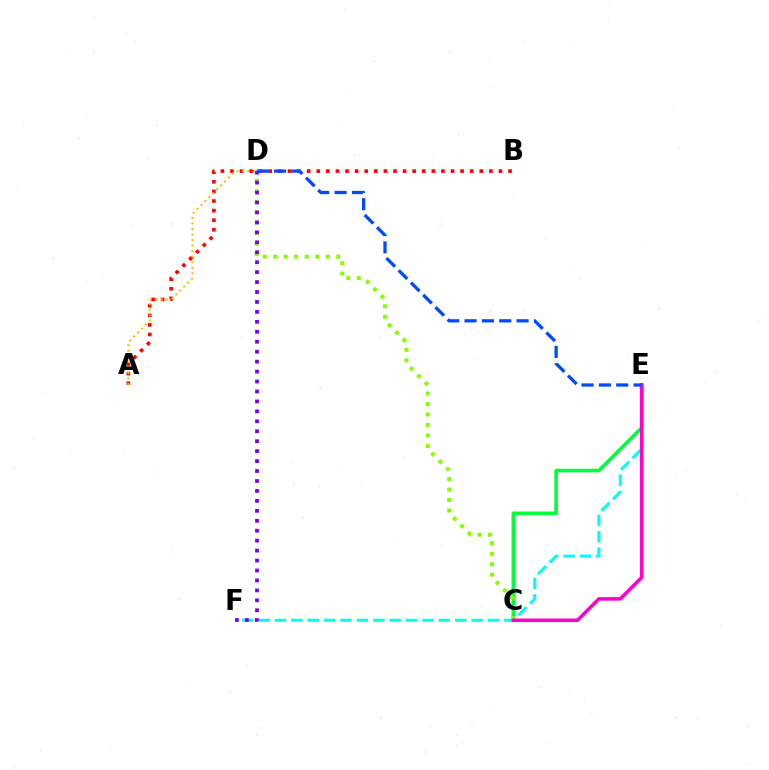{('A', 'B'): [{'color': '#ff0000', 'line_style': 'dotted', 'thickness': 2.61}], ('C', 'E'): [{'color': '#00ff39', 'line_style': 'solid', 'thickness': 2.57}, {'color': '#ff00cf', 'line_style': 'solid', 'thickness': 2.55}], ('E', 'F'): [{'color': '#00fff6', 'line_style': 'dashed', 'thickness': 2.23}], ('C', 'D'): [{'color': '#84ff00', 'line_style': 'dotted', 'thickness': 2.85}], ('D', 'F'): [{'color': '#7200ff', 'line_style': 'dotted', 'thickness': 2.7}], ('A', 'D'): [{'color': '#ffbd00', 'line_style': 'dotted', 'thickness': 1.51}], ('D', 'E'): [{'color': '#004bff', 'line_style': 'dashed', 'thickness': 2.36}]}